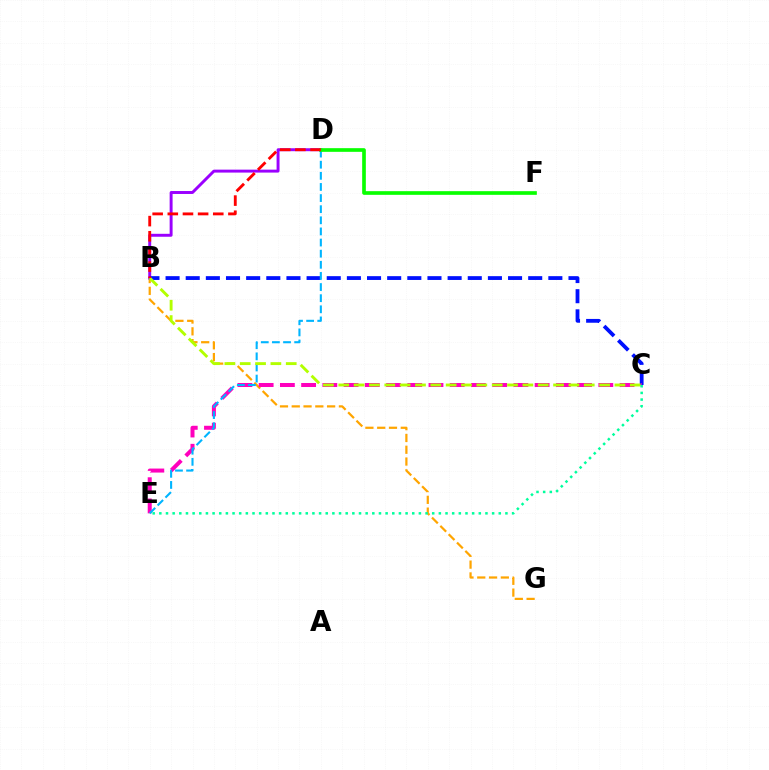{('B', 'G'): [{'color': '#ffa500', 'line_style': 'dashed', 'thickness': 1.6}], ('B', 'D'): [{'color': '#9b00ff', 'line_style': 'solid', 'thickness': 2.12}, {'color': '#ff0000', 'line_style': 'dashed', 'thickness': 2.06}], ('B', 'C'): [{'color': '#0010ff', 'line_style': 'dashed', 'thickness': 2.74}, {'color': '#b3ff00', 'line_style': 'dashed', 'thickness': 2.08}], ('C', 'E'): [{'color': '#ff00bd', 'line_style': 'dashed', 'thickness': 2.88}, {'color': '#00ff9d', 'line_style': 'dotted', 'thickness': 1.81}], ('D', 'E'): [{'color': '#00b5ff', 'line_style': 'dashed', 'thickness': 1.51}], ('D', 'F'): [{'color': '#08ff00', 'line_style': 'solid', 'thickness': 2.64}]}